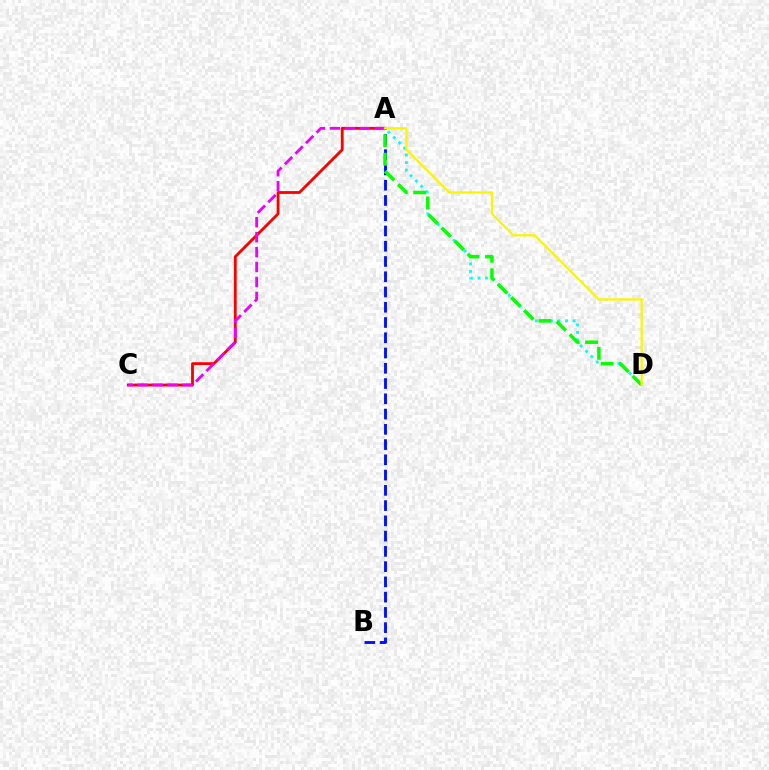{('A', 'D'): [{'color': '#00fff6', 'line_style': 'dotted', 'thickness': 2.04}, {'color': '#08ff00', 'line_style': 'dashed', 'thickness': 2.51}, {'color': '#fcf500', 'line_style': 'solid', 'thickness': 1.63}], ('A', 'C'): [{'color': '#ff0000', 'line_style': 'solid', 'thickness': 2.03}, {'color': '#ee00ff', 'line_style': 'dashed', 'thickness': 2.03}], ('A', 'B'): [{'color': '#0010ff', 'line_style': 'dashed', 'thickness': 2.07}]}